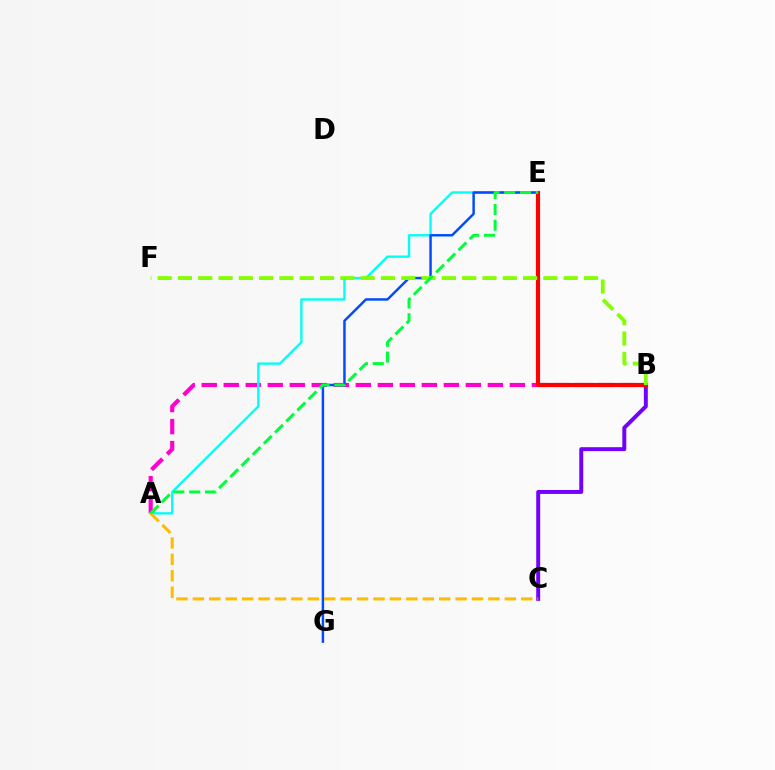{('A', 'B'): [{'color': '#ff00cf', 'line_style': 'dashed', 'thickness': 2.99}], ('A', 'E'): [{'color': '#00fff6', 'line_style': 'solid', 'thickness': 1.7}, {'color': '#00ff39', 'line_style': 'dashed', 'thickness': 2.14}], ('B', 'C'): [{'color': '#7200ff', 'line_style': 'solid', 'thickness': 2.84}], ('E', 'G'): [{'color': '#004bff', 'line_style': 'solid', 'thickness': 1.77}], ('A', 'C'): [{'color': '#ffbd00', 'line_style': 'dashed', 'thickness': 2.23}], ('B', 'E'): [{'color': '#ff0000', 'line_style': 'solid', 'thickness': 2.99}], ('B', 'F'): [{'color': '#84ff00', 'line_style': 'dashed', 'thickness': 2.76}]}